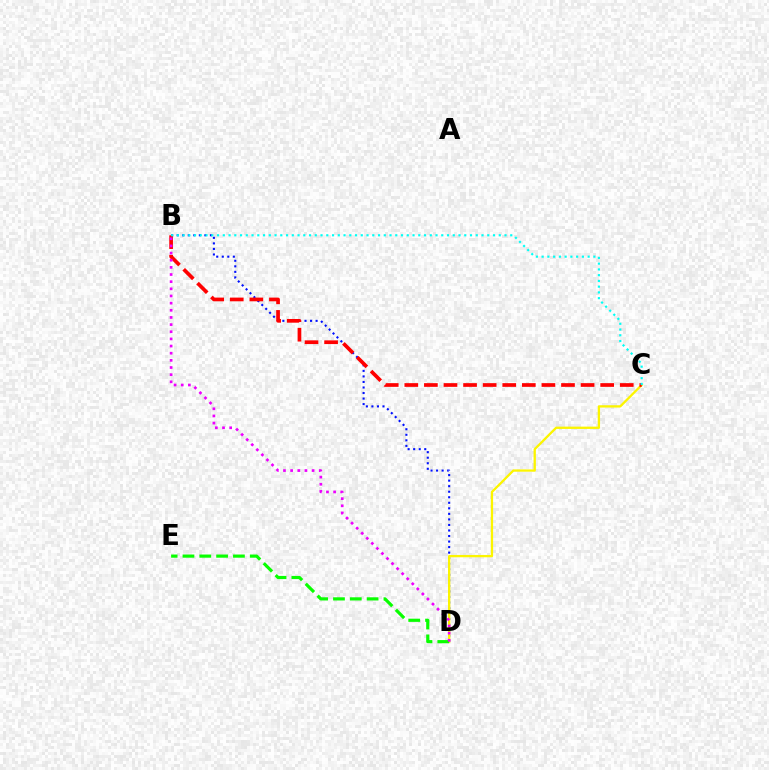{('B', 'D'): [{'color': '#0010ff', 'line_style': 'dotted', 'thickness': 1.5}, {'color': '#ee00ff', 'line_style': 'dotted', 'thickness': 1.94}], ('C', 'D'): [{'color': '#fcf500', 'line_style': 'solid', 'thickness': 1.66}], ('B', 'C'): [{'color': '#ff0000', 'line_style': 'dashed', 'thickness': 2.66}, {'color': '#00fff6', 'line_style': 'dotted', 'thickness': 1.56}], ('D', 'E'): [{'color': '#08ff00', 'line_style': 'dashed', 'thickness': 2.29}]}